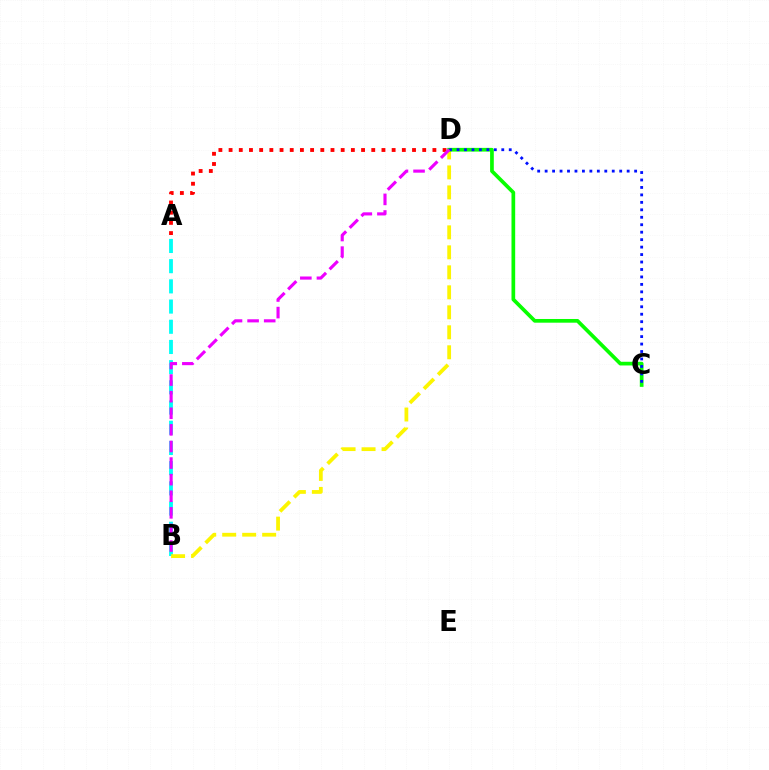{('A', 'B'): [{'color': '#00fff6', 'line_style': 'dashed', 'thickness': 2.74}], ('B', 'D'): [{'color': '#fcf500', 'line_style': 'dashed', 'thickness': 2.72}, {'color': '#ee00ff', 'line_style': 'dashed', 'thickness': 2.25}], ('C', 'D'): [{'color': '#08ff00', 'line_style': 'solid', 'thickness': 2.66}, {'color': '#0010ff', 'line_style': 'dotted', 'thickness': 2.03}], ('A', 'D'): [{'color': '#ff0000', 'line_style': 'dotted', 'thickness': 2.77}]}